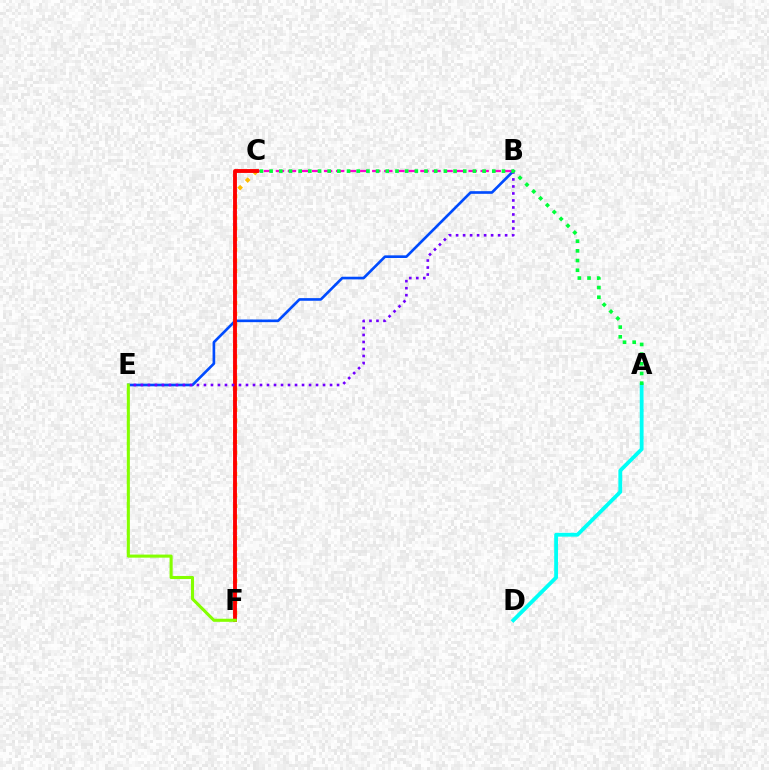{('A', 'D'): [{'color': '#00fff6', 'line_style': 'solid', 'thickness': 2.75}], ('B', 'E'): [{'color': '#004bff', 'line_style': 'solid', 'thickness': 1.91}, {'color': '#7200ff', 'line_style': 'dotted', 'thickness': 1.9}], ('B', 'C'): [{'color': '#ff00cf', 'line_style': 'dashed', 'thickness': 1.64}], ('C', 'F'): [{'color': '#ffbd00', 'line_style': 'dotted', 'thickness': 2.9}, {'color': '#ff0000', 'line_style': 'solid', 'thickness': 2.78}], ('E', 'F'): [{'color': '#84ff00', 'line_style': 'solid', 'thickness': 2.22}], ('A', 'C'): [{'color': '#00ff39', 'line_style': 'dotted', 'thickness': 2.63}]}